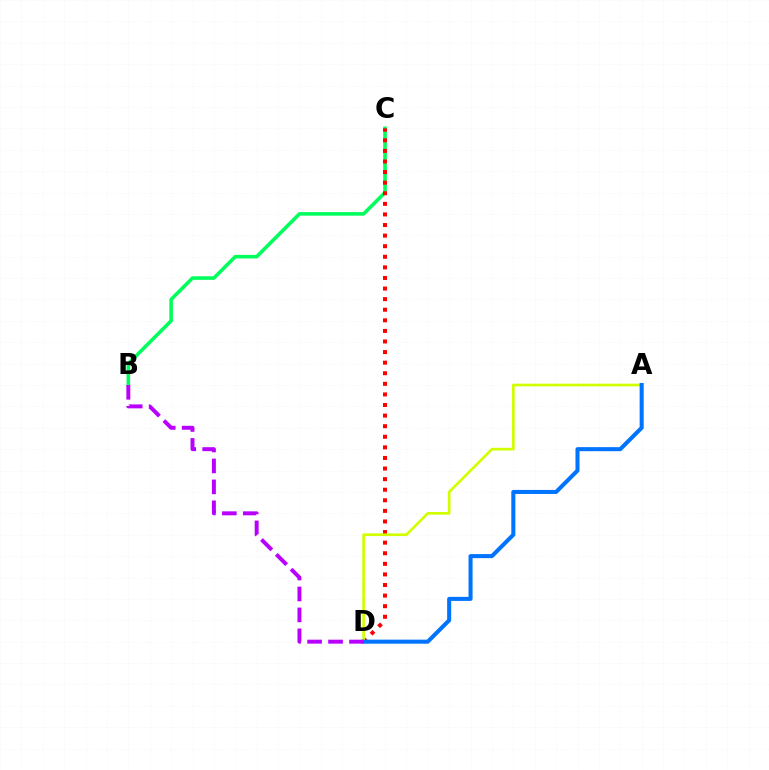{('B', 'C'): [{'color': '#00ff5c', 'line_style': 'solid', 'thickness': 2.58}], ('C', 'D'): [{'color': '#ff0000', 'line_style': 'dotted', 'thickness': 2.88}], ('A', 'D'): [{'color': '#d1ff00', 'line_style': 'solid', 'thickness': 1.94}, {'color': '#0074ff', 'line_style': 'solid', 'thickness': 2.91}], ('B', 'D'): [{'color': '#b900ff', 'line_style': 'dashed', 'thickness': 2.85}]}